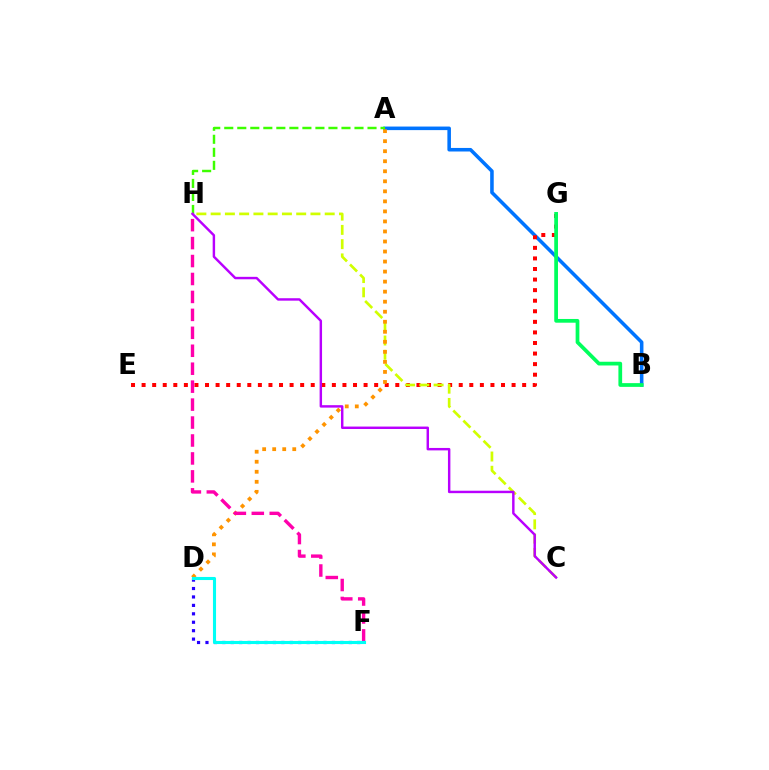{('A', 'B'): [{'color': '#0074ff', 'line_style': 'solid', 'thickness': 2.56}], ('E', 'G'): [{'color': '#ff0000', 'line_style': 'dotted', 'thickness': 2.87}], ('C', 'H'): [{'color': '#d1ff00', 'line_style': 'dashed', 'thickness': 1.94}, {'color': '#b900ff', 'line_style': 'solid', 'thickness': 1.76}], ('B', 'G'): [{'color': '#00ff5c', 'line_style': 'solid', 'thickness': 2.69}], ('A', 'D'): [{'color': '#ff9400', 'line_style': 'dotted', 'thickness': 2.73}], ('D', 'F'): [{'color': '#2500ff', 'line_style': 'dotted', 'thickness': 2.29}, {'color': '#00fff6', 'line_style': 'solid', 'thickness': 2.22}], ('A', 'H'): [{'color': '#3dff00', 'line_style': 'dashed', 'thickness': 1.77}], ('F', 'H'): [{'color': '#ff00ac', 'line_style': 'dashed', 'thickness': 2.44}]}